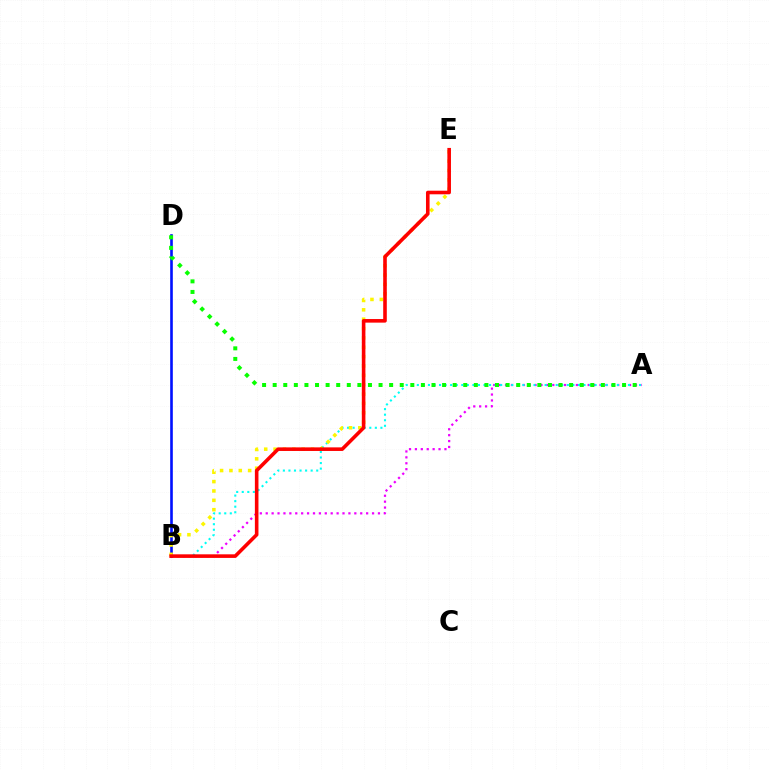{('A', 'B'): [{'color': '#ee00ff', 'line_style': 'dotted', 'thickness': 1.6}, {'color': '#00fff6', 'line_style': 'dotted', 'thickness': 1.51}], ('B', 'D'): [{'color': '#0010ff', 'line_style': 'solid', 'thickness': 1.89}], ('B', 'E'): [{'color': '#fcf500', 'line_style': 'dotted', 'thickness': 2.54}, {'color': '#ff0000', 'line_style': 'solid', 'thickness': 2.59}], ('A', 'D'): [{'color': '#08ff00', 'line_style': 'dotted', 'thickness': 2.88}]}